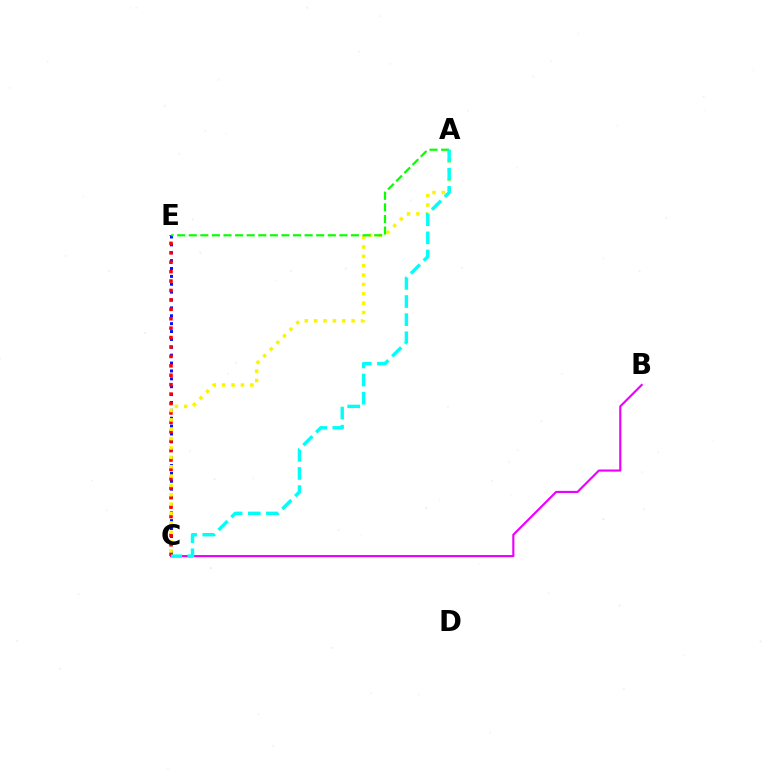{('C', 'E'): [{'color': '#0010ff', 'line_style': 'dotted', 'thickness': 2.14}, {'color': '#ff0000', 'line_style': 'dotted', 'thickness': 2.56}], ('B', 'C'): [{'color': '#ee00ff', 'line_style': 'solid', 'thickness': 1.55}], ('A', 'C'): [{'color': '#fcf500', 'line_style': 'dotted', 'thickness': 2.54}, {'color': '#00fff6', 'line_style': 'dashed', 'thickness': 2.46}], ('A', 'E'): [{'color': '#08ff00', 'line_style': 'dashed', 'thickness': 1.57}]}